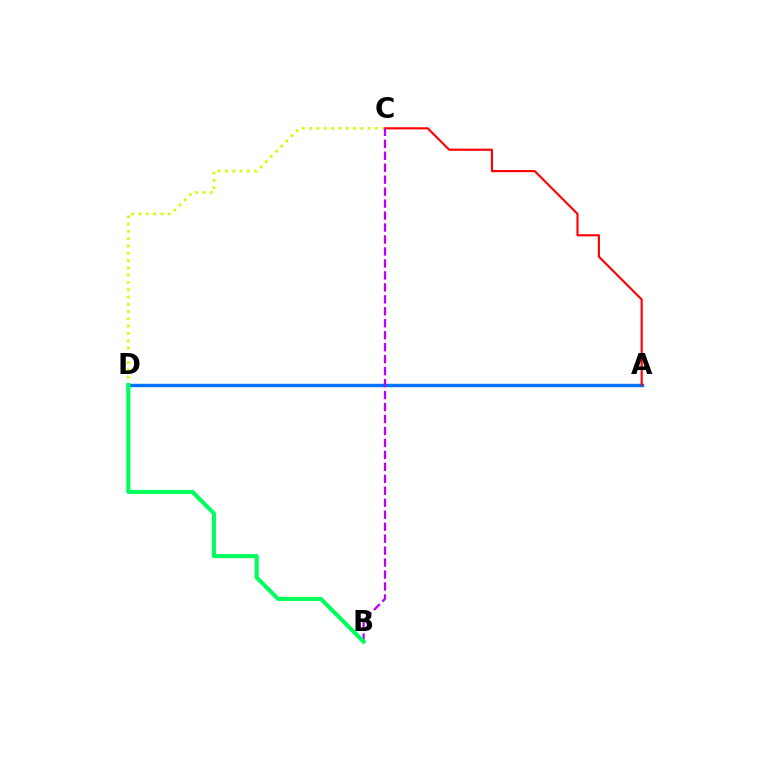{('A', 'D'): [{'color': '#0074ff', 'line_style': 'solid', 'thickness': 2.46}], ('C', 'D'): [{'color': '#d1ff00', 'line_style': 'dotted', 'thickness': 1.98}], ('A', 'C'): [{'color': '#ff0000', 'line_style': 'solid', 'thickness': 1.54}], ('B', 'C'): [{'color': '#b900ff', 'line_style': 'dashed', 'thickness': 1.63}], ('B', 'D'): [{'color': '#00ff5c', 'line_style': 'solid', 'thickness': 2.94}]}